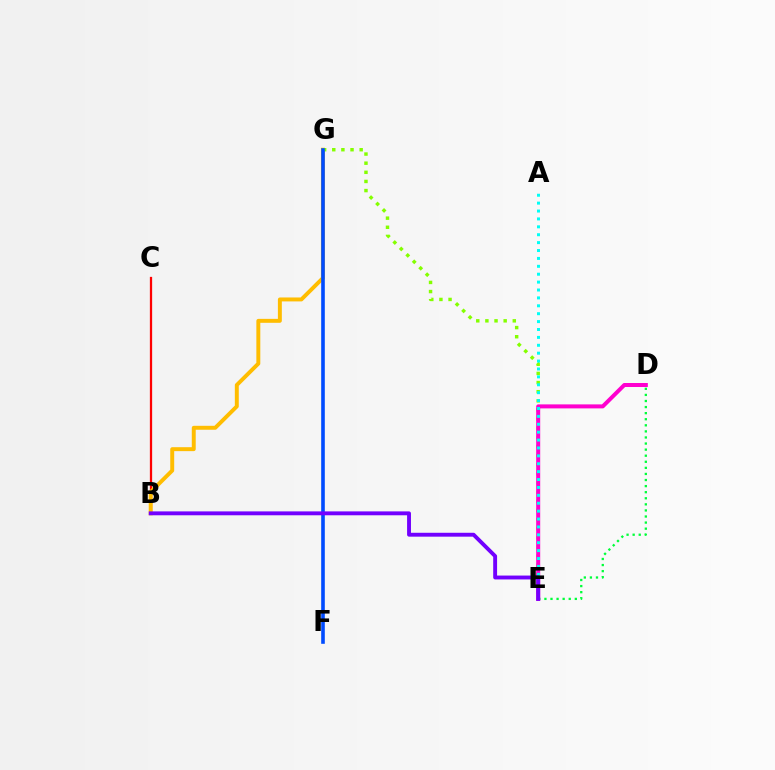{('B', 'C'): [{'color': '#ff0000', 'line_style': 'solid', 'thickness': 1.63}], ('B', 'G'): [{'color': '#ffbd00', 'line_style': 'solid', 'thickness': 2.84}], ('E', 'G'): [{'color': '#84ff00', 'line_style': 'dotted', 'thickness': 2.48}], ('D', 'E'): [{'color': '#00ff39', 'line_style': 'dotted', 'thickness': 1.65}, {'color': '#ff00cf', 'line_style': 'solid', 'thickness': 2.88}], ('F', 'G'): [{'color': '#004bff', 'line_style': 'solid', 'thickness': 2.6}], ('A', 'E'): [{'color': '#00fff6', 'line_style': 'dotted', 'thickness': 2.15}], ('B', 'E'): [{'color': '#7200ff', 'line_style': 'solid', 'thickness': 2.8}]}